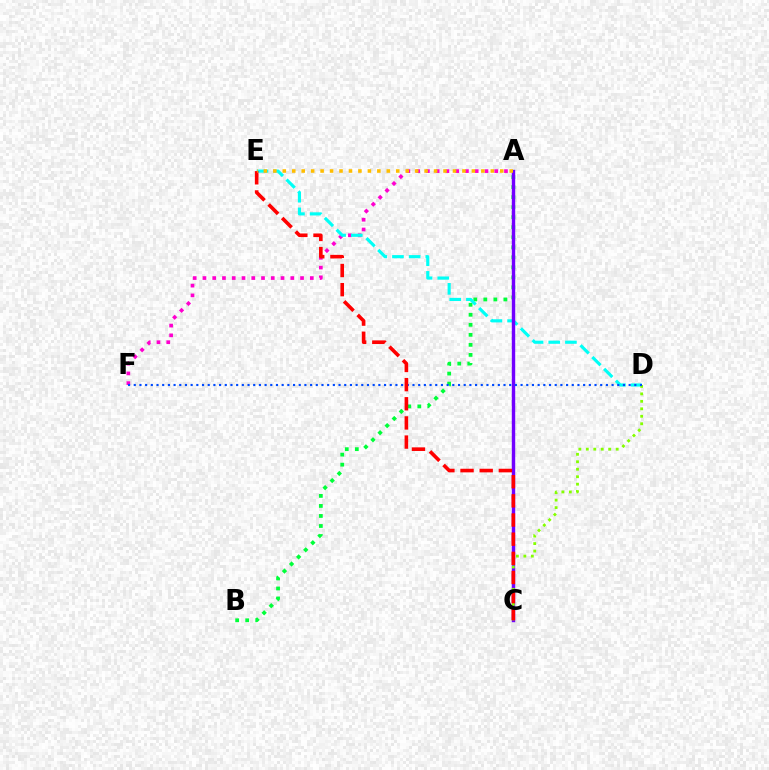{('A', 'B'): [{'color': '#00ff39', 'line_style': 'dotted', 'thickness': 2.72}], ('A', 'F'): [{'color': '#ff00cf', 'line_style': 'dotted', 'thickness': 2.65}], ('D', 'E'): [{'color': '#00fff6', 'line_style': 'dashed', 'thickness': 2.27}], ('A', 'C'): [{'color': '#7200ff', 'line_style': 'solid', 'thickness': 2.45}], ('C', 'D'): [{'color': '#84ff00', 'line_style': 'dotted', 'thickness': 2.03}], ('D', 'F'): [{'color': '#004bff', 'line_style': 'dotted', 'thickness': 1.55}], ('C', 'E'): [{'color': '#ff0000', 'line_style': 'dashed', 'thickness': 2.6}], ('A', 'E'): [{'color': '#ffbd00', 'line_style': 'dotted', 'thickness': 2.57}]}